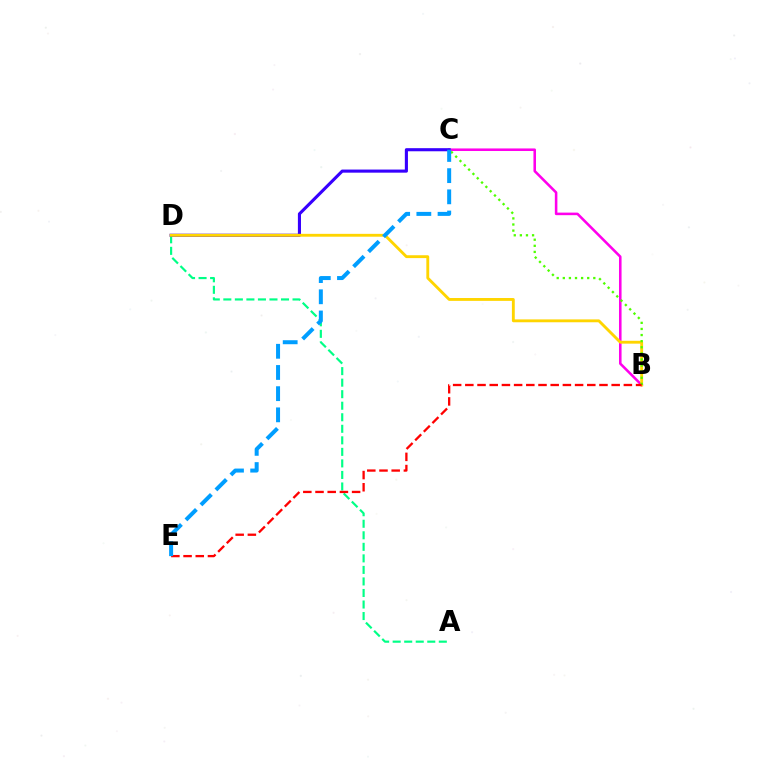{('A', 'D'): [{'color': '#00ff86', 'line_style': 'dashed', 'thickness': 1.57}], ('B', 'C'): [{'color': '#ff00ed', 'line_style': 'solid', 'thickness': 1.84}, {'color': '#4fff00', 'line_style': 'dotted', 'thickness': 1.66}], ('C', 'D'): [{'color': '#3700ff', 'line_style': 'solid', 'thickness': 2.23}], ('B', 'D'): [{'color': '#ffd500', 'line_style': 'solid', 'thickness': 2.06}], ('B', 'E'): [{'color': '#ff0000', 'line_style': 'dashed', 'thickness': 1.66}], ('C', 'E'): [{'color': '#009eff', 'line_style': 'dashed', 'thickness': 2.88}]}